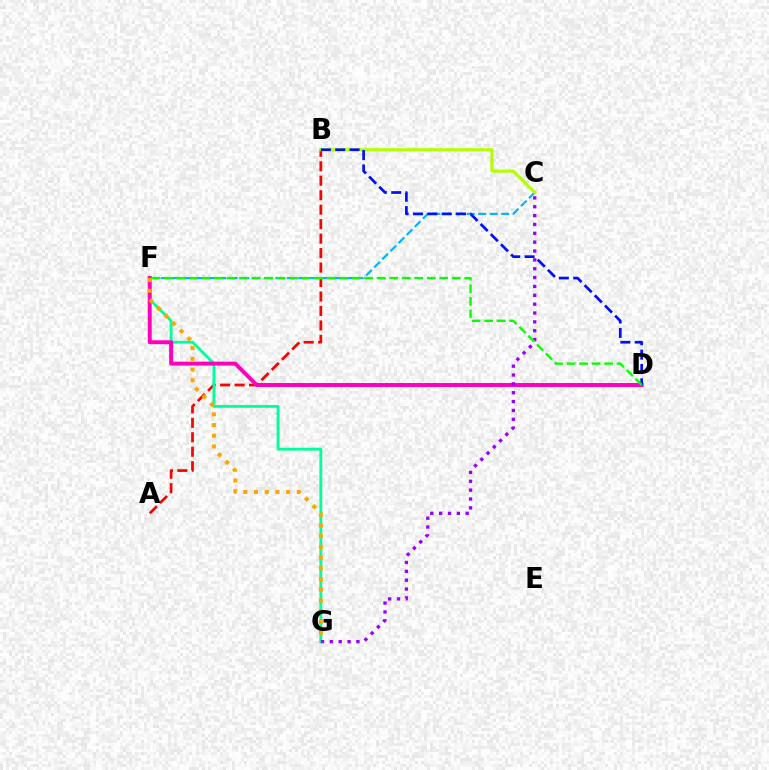{('A', 'B'): [{'color': '#ff0000', 'line_style': 'dashed', 'thickness': 1.97}], ('C', 'F'): [{'color': '#00b5ff', 'line_style': 'dashed', 'thickness': 1.56}], ('B', 'C'): [{'color': '#b3ff00', 'line_style': 'solid', 'thickness': 2.21}], ('F', 'G'): [{'color': '#00ff9d', 'line_style': 'solid', 'thickness': 2.05}, {'color': '#ffa500', 'line_style': 'dotted', 'thickness': 2.91}], ('D', 'F'): [{'color': '#ff00bd', 'line_style': 'solid', 'thickness': 2.84}, {'color': '#08ff00', 'line_style': 'dashed', 'thickness': 1.7}], ('C', 'G'): [{'color': '#9b00ff', 'line_style': 'dotted', 'thickness': 2.41}], ('B', 'D'): [{'color': '#0010ff', 'line_style': 'dashed', 'thickness': 1.95}]}